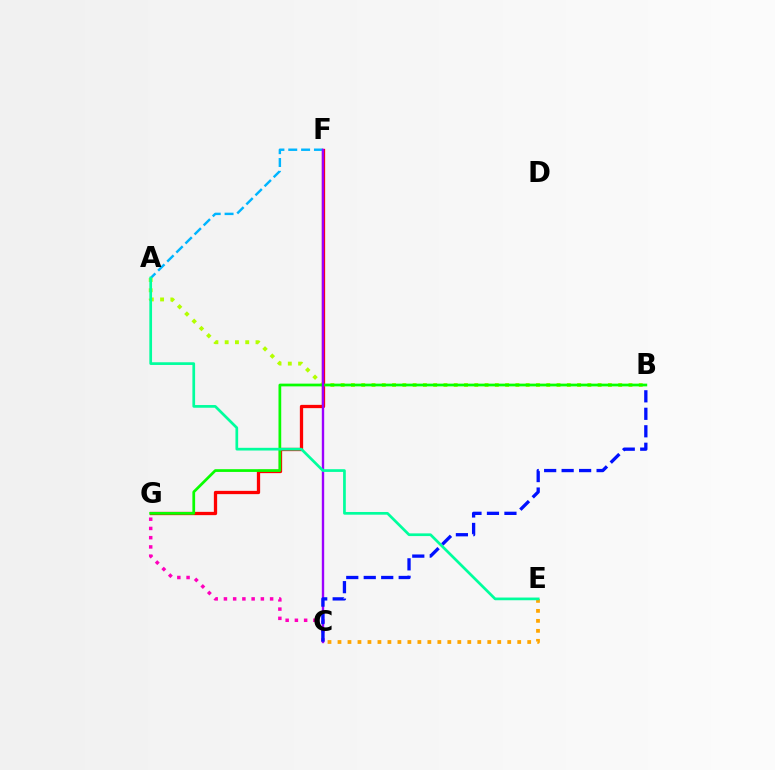{('F', 'G'): [{'color': '#ff0000', 'line_style': 'solid', 'thickness': 2.36}], ('A', 'F'): [{'color': '#00b5ff', 'line_style': 'dashed', 'thickness': 1.74}], ('C', 'G'): [{'color': '#ff00bd', 'line_style': 'dotted', 'thickness': 2.51}], ('A', 'B'): [{'color': '#b3ff00', 'line_style': 'dotted', 'thickness': 2.79}], ('B', 'G'): [{'color': '#08ff00', 'line_style': 'solid', 'thickness': 1.97}], ('C', 'F'): [{'color': '#9b00ff', 'line_style': 'solid', 'thickness': 1.71}], ('C', 'E'): [{'color': '#ffa500', 'line_style': 'dotted', 'thickness': 2.71}], ('A', 'E'): [{'color': '#00ff9d', 'line_style': 'solid', 'thickness': 1.95}], ('B', 'C'): [{'color': '#0010ff', 'line_style': 'dashed', 'thickness': 2.37}]}